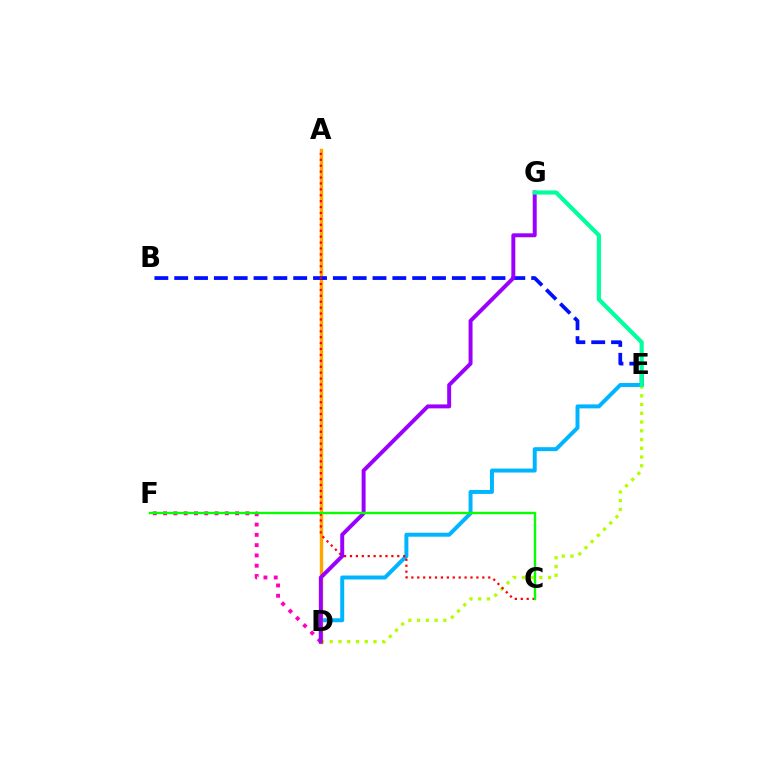{('D', 'E'): [{'color': '#00b5ff', 'line_style': 'solid', 'thickness': 2.85}, {'color': '#b3ff00', 'line_style': 'dotted', 'thickness': 2.38}], ('A', 'D'): [{'color': '#ffa500', 'line_style': 'solid', 'thickness': 2.44}], ('B', 'E'): [{'color': '#0010ff', 'line_style': 'dashed', 'thickness': 2.69}], ('D', 'F'): [{'color': '#ff00bd', 'line_style': 'dotted', 'thickness': 2.79}], ('A', 'C'): [{'color': '#ff0000', 'line_style': 'dotted', 'thickness': 1.61}], ('D', 'G'): [{'color': '#9b00ff', 'line_style': 'solid', 'thickness': 2.84}], ('C', 'F'): [{'color': '#08ff00', 'line_style': 'solid', 'thickness': 1.71}], ('E', 'G'): [{'color': '#00ff9d', 'line_style': 'solid', 'thickness': 2.99}]}